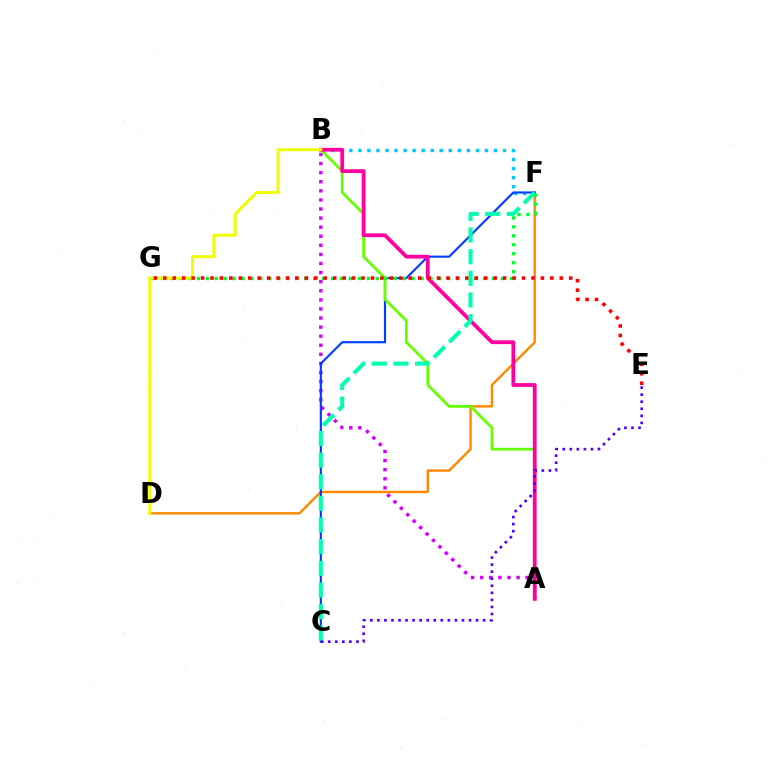{('D', 'F'): [{'color': '#ff8800', 'line_style': 'solid', 'thickness': 1.72}], ('B', 'F'): [{'color': '#00c7ff', 'line_style': 'dotted', 'thickness': 2.46}], ('A', 'B'): [{'color': '#d600ff', 'line_style': 'dotted', 'thickness': 2.47}, {'color': '#66ff00', 'line_style': 'solid', 'thickness': 1.99}, {'color': '#ff00a0', 'line_style': 'solid', 'thickness': 2.73}], ('C', 'F'): [{'color': '#003fff', 'line_style': 'solid', 'thickness': 1.54}, {'color': '#00ffaf', 'line_style': 'dashed', 'thickness': 2.94}], ('F', 'G'): [{'color': '#00ff27', 'line_style': 'dotted', 'thickness': 2.43}], ('B', 'D'): [{'color': '#eeff00', 'line_style': 'solid', 'thickness': 2.11}], ('E', 'G'): [{'color': '#ff0000', 'line_style': 'dotted', 'thickness': 2.56}], ('C', 'E'): [{'color': '#4f00ff', 'line_style': 'dotted', 'thickness': 1.92}]}